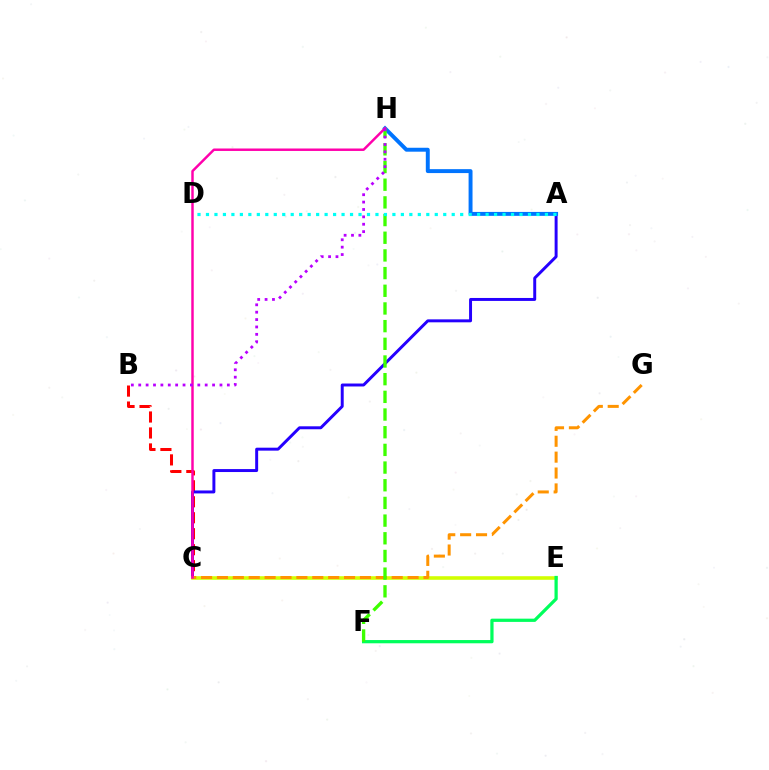{('B', 'C'): [{'color': '#ff0000', 'line_style': 'dashed', 'thickness': 2.17}], ('A', 'C'): [{'color': '#2500ff', 'line_style': 'solid', 'thickness': 2.13}], ('A', 'H'): [{'color': '#0074ff', 'line_style': 'solid', 'thickness': 2.83}], ('C', 'E'): [{'color': '#d1ff00', 'line_style': 'solid', 'thickness': 2.58}], ('E', 'F'): [{'color': '#00ff5c', 'line_style': 'solid', 'thickness': 2.33}], ('C', 'G'): [{'color': '#ff9400', 'line_style': 'dashed', 'thickness': 2.16}], ('F', 'H'): [{'color': '#3dff00', 'line_style': 'dashed', 'thickness': 2.4}], ('A', 'D'): [{'color': '#00fff6', 'line_style': 'dotted', 'thickness': 2.3}], ('C', 'H'): [{'color': '#ff00ac', 'line_style': 'solid', 'thickness': 1.77}], ('B', 'H'): [{'color': '#b900ff', 'line_style': 'dotted', 'thickness': 2.01}]}